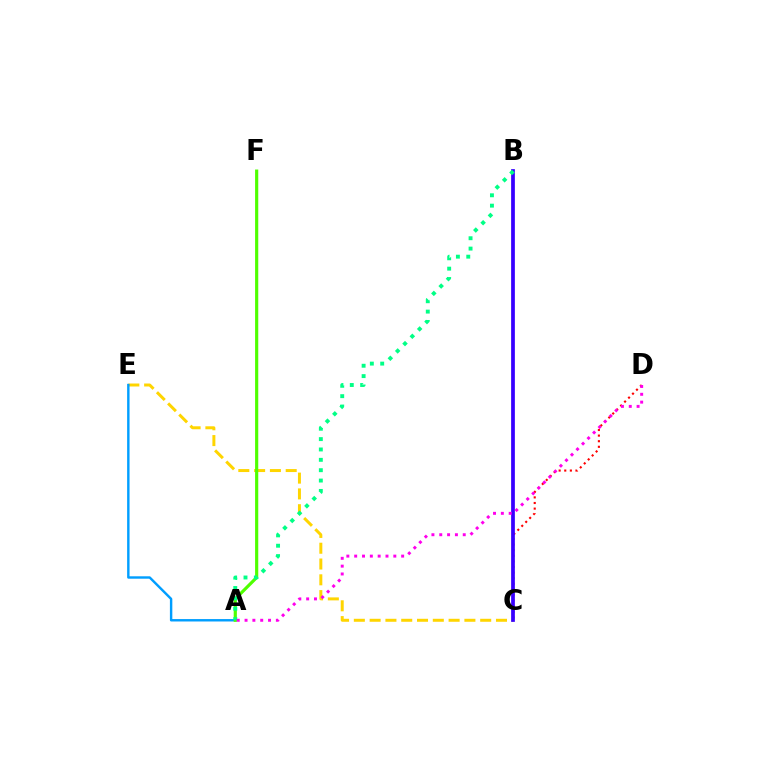{('C', 'E'): [{'color': '#ffd500', 'line_style': 'dashed', 'thickness': 2.15}], ('C', 'D'): [{'color': '#ff0000', 'line_style': 'dotted', 'thickness': 1.52}], ('A', 'E'): [{'color': '#009eff', 'line_style': 'solid', 'thickness': 1.74}], ('B', 'C'): [{'color': '#3700ff', 'line_style': 'solid', 'thickness': 2.69}], ('A', 'F'): [{'color': '#4fff00', 'line_style': 'solid', 'thickness': 2.28}], ('A', 'B'): [{'color': '#00ff86', 'line_style': 'dotted', 'thickness': 2.82}], ('A', 'D'): [{'color': '#ff00ed', 'line_style': 'dotted', 'thickness': 2.13}]}